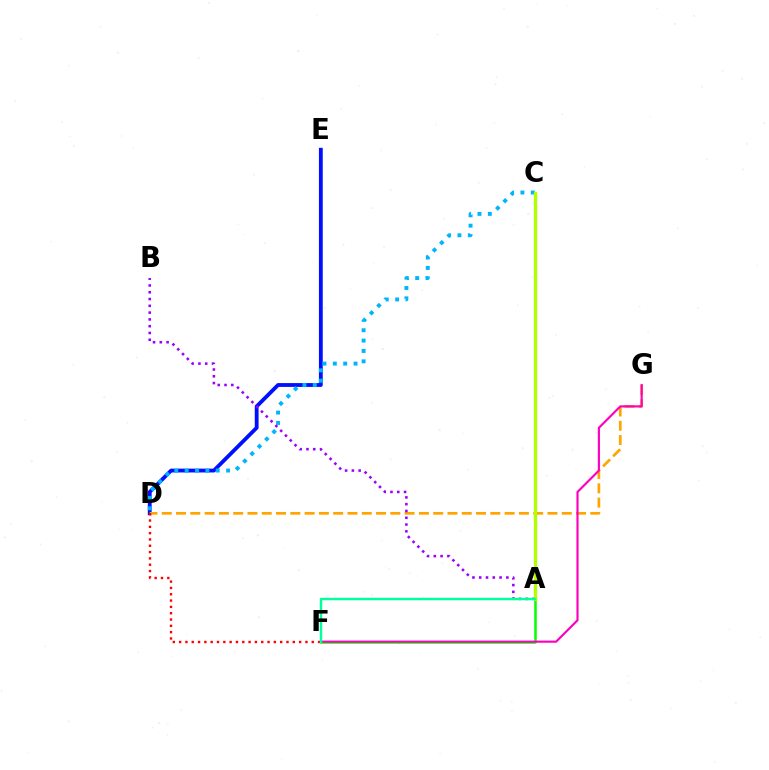{('D', 'E'): [{'color': '#0010ff', 'line_style': 'solid', 'thickness': 2.75}], ('D', 'G'): [{'color': '#ffa500', 'line_style': 'dashed', 'thickness': 1.94}], ('A', 'F'): [{'color': '#08ff00', 'line_style': 'solid', 'thickness': 1.84}, {'color': '#00ff9d', 'line_style': 'solid', 'thickness': 1.75}], ('C', 'D'): [{'color': '#00b5ff', 'line_style': 'dotted', 'thickness': 2.81}], ('A', 'B'): [{'color': '#9b00ff', 'line_style': 'dotted', 'thickness': 1.84}], ('A', 'C'): [{'color': '#b3ff00', 'line_style': 'solid', 'thickness': 2.4}], ('D', 'F'): [{'color': '#ff0000', 'line_style': 'dotted', 'thickness': 1.72}], ('F', 'G'): [{'color': '#ff00bd', 'line_style': 'solid', 'thickness': 1.55}]}